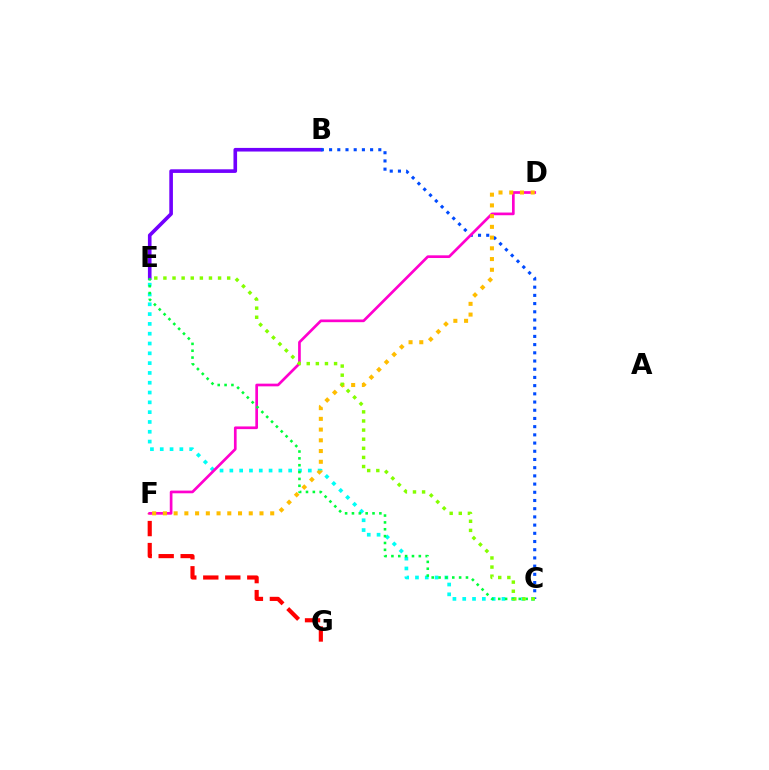{('B', 'E'): [{'color': '#7200ff', 'line_style': 'solid', 'thickness': 2.61}], ('B', 'C'): [{'color': '#004bff', 'line_style': 'dotted', 'thickness': 2.23}], ('C', 'E'): [{'color': '#00fff6', 'line_style': 'dotted', 'thickness': 2.66}, {'color': '#00ff39', 'line_style': 'dotted', 'thickness': 1.86}, {'color': '#84ff00', 'line_style': 'dotted', 'thickness': 2.47}], ('F', 'G'): [{'color': '#ff0000', 'line_style': 'dashed', 'thickness': 2.99}], ('D', 'F'): [{'color': '#ff00cf', 'line_style': 'solid', 'thickness': 1.94}, {'color': '#ffbd00', 'line_style': 'dotted', 'thickness': 2.92}]}